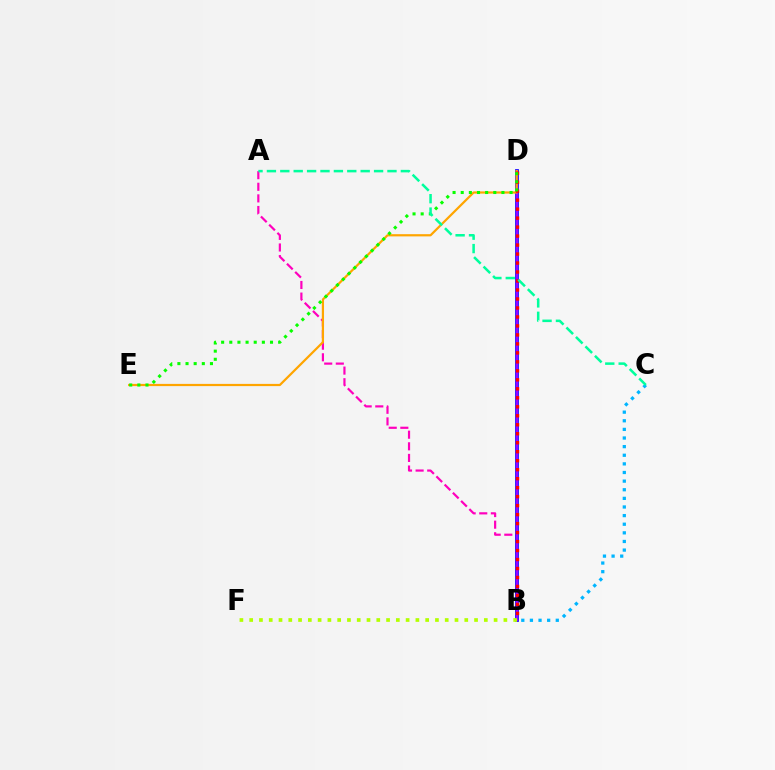{('A', 'B'): [{'color': '#ff00bd', 'line_style': 'dashed', 'thickness': 1.58}], ('B', 'C'): [{'color': '#00b5ff', 'line_style': 'dotted', 'thickness': 2.34}], ('B', 'D'): [{'color': '#0010ff', 'line_style': 'solid', 'thickness': 2.7}, {'color': '#9b00ff', 'line_style': 'solid', 'thickness': 1.75}, {'color': '#ff0000', 'line_style': 'dotted', 'thickness': 2.44}], ('D', 'E'): [{'color': '#ffa500', 'line_style': 'solid', 'thickness': 1.59}, {'color': '#08ff00', 'line_style': 'dotted', 'thickness': 2.21}], ('B', 'F'): [{'color': '#b3ff00', 'line_style': 'dotted', 'thickness': 2.66}], ('A', 'C'): [{'color': '#00ff9d', 'line_style': 'dashed', 'thickness': 1.82}]}